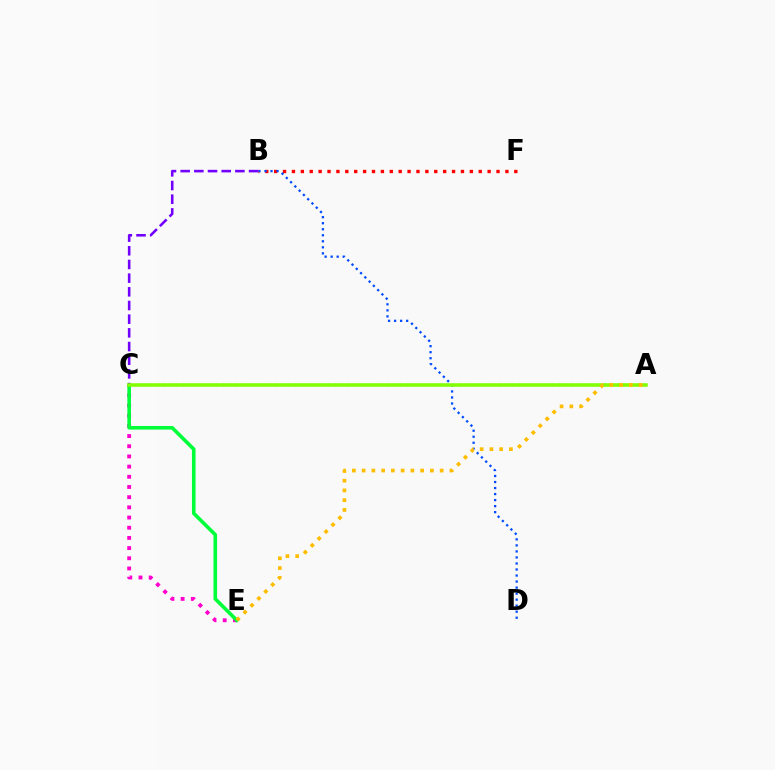{('C', 'E'): [{'color': '#ff00cf', 'line_style': 'dotted', 'thickness': 2.77}, {'color': '#00ff39', 'line_style': 'solid', 'thickness': 2.59}], ('B', 'F'): [{'color': '#ff0000', 'line_style': 'dotted', 'thickness': 2.42}], ('B', 'D'): [{'color': '#004bff', 'line_style': 'dotted', 'thickness': 1.64}], ('B', 'C'): [{'color': '#7200ff', 'line_style': 'dashed', 'thickness': 1.86}], ('A', 'C'): [{'color': '#00fff6', 'line_style': 'dotted', 'thickness': 1.79}, {'color': '#84ff00', 'line_style': 'solid', 'thickness': 2.55}], ('A', 'E'): [{'color': '#ffbd00', 'line_style': 'dotted', 'thickness': 2.65}]}